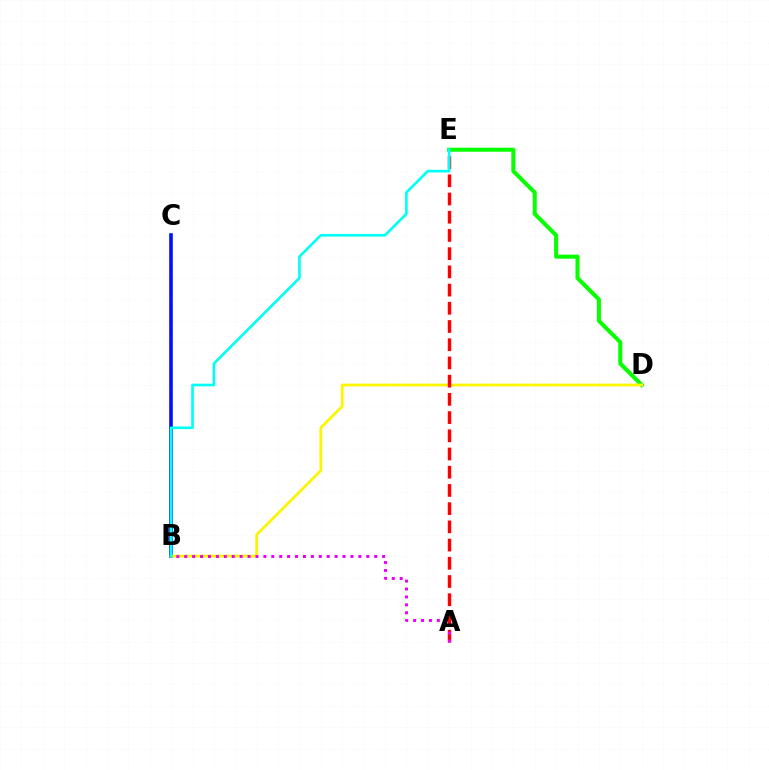{('D', 'E'): [{'color': '#08ff00', 'line_style': 'solid', 'thickness': 2.91}], ('B', 'C'): [{'color': '#0010ff', 'line_style': 'solid', 'thickness': 2.59}], ('B', 'D'): [{'color': '#fcf500', 'line_style': 'solid', 'thickness': 1.98}], ('A', 'E'): [{'color': '#ff0000', 'line_style': 'dashed', 'thickness': 2.47}], ('B', 'E'): [{'color': '#00fff6', 'line_style': 'solid', 'thickness': 1.9}], ('A', 'B'): [{'color': '#ee00ff', 'line_style': 'dotted', 'thickness': 2.15}]}